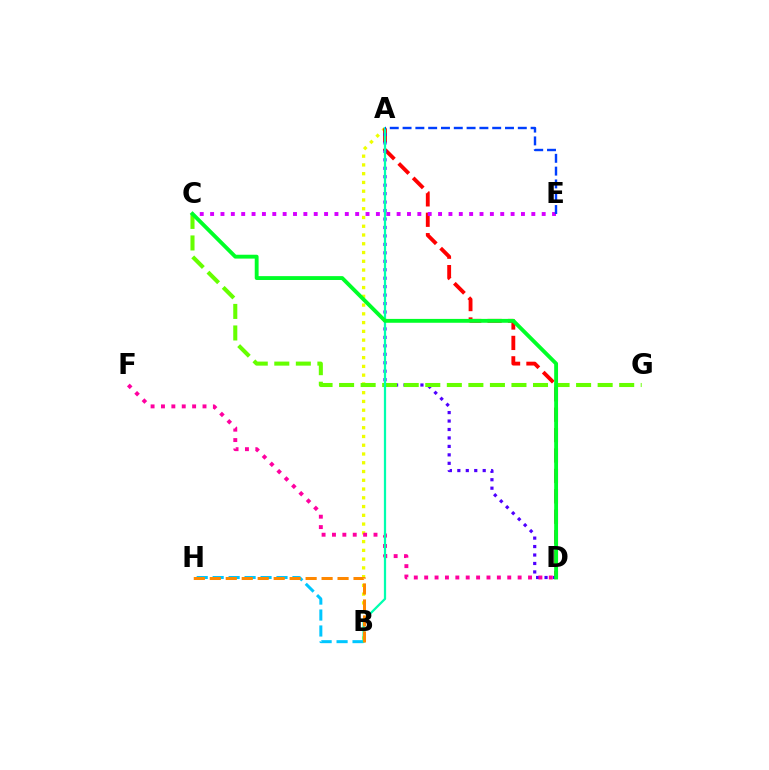{('A', 'B'): [{'color': '#eeff00', 'line_style': 'dotted', 'thickness': 2.38}, {'color': '#00ffaf', 'line_style': 'solid', 'thickness': 1.62}], ('A', 'D'): [{'color': '#ff0000', 'line_style': 'dashed', 'thickness': 2.77}, {'color': '#4f00ff', 'line_style': 'dotted', 'thickness': 2.3}], ('C', 'E'): [{'color': '#d600ff', 'line_style': 'dotted', 'thickness': 2.82}], ('B', 'H'): [{'color': '#00c7ff', 'line_style': 'dashed', 'thickness': 2.17}, {'color': '#ff8800', 'line_style': 'dashed', 'thickness': 2.17}], ('D', 'F'): [{'color': '#ff00a0', 'line_style': 'dotted', 'thickness': 2.82}], ('C', 'G'): [{'color': '#66ff00', 'line_style': 'dashed', 'thickness': 2.93}], ('C', 'D'): [{'color': '#00ff27', 'line_style': 'solid', 'thickness': 2.78}], ('A', 'E'): [{'color': '#003fff', 'line_style': 'dashed', 'thickness': 1.74}]}